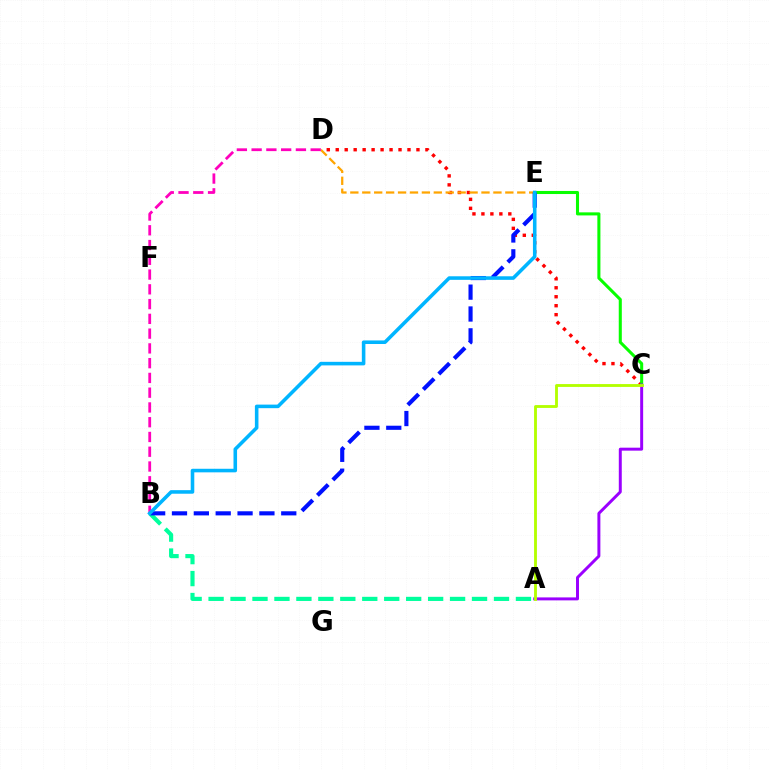{('C', 'D'): [{'color': '#ff0000', 'line_style': 'dotted', 'thickness': 2.44}], ('C', 'E'): [{'color': '#08ff00', 'line_style': 'solid', 'thickness': 2.2}], ('D', 'E'): [{'color': '#ffa500', 'line_style': 'dashed', 'thickness': 1.62}], ('A', 'B'): [{'color': '#00ff9d', 'line_style': 'dashed', 'thickness': 2.98}], ('B', 'D'): [{'color': '#ff00bd', 'line_style': 'dashed', 'thickness': 2.01}], ('A', 'C'): [{'color': '#9b00ff', 'line_style': 'solid', 'thickness': 2.14}, {'color': '#b3ff00', 'line_style': 'solid', 'thickness': 2.05}], ('B', 'E'): [{'color': '#0010ff', 'line_style': 'dashed', 'thickness': 2.97}, {'color': '#00b5ff', 'line_style': 'solid', 'thickness': 2.57}]}